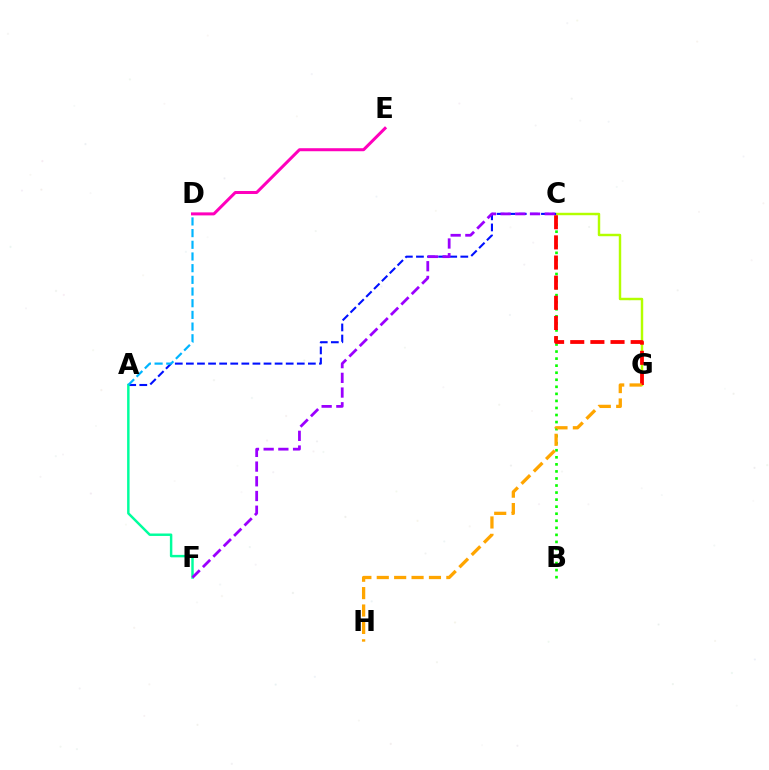{('B', 'C'): [{'color': '#08ff00', 'line_style': 'dotted', 'thickness': 1.92}], ('C', 'G'): [{'color': '#b3ff00', 'line_style': 'solid', 'thickness': 1.76}, {'color': '#ff0000', 'line_style': 'dashed', 'thickness': 2.74}], ('D', 'E'): [{'color': '#ff00bd', 'line_style': 'solid', 'thickness': 2.17}], ('A', 'C'): [{'color': '#0010ff', 'line_style': 'dashed', 'thickness': 1.51}], ('G', 'H'): [{'color': '#ffa500', 'line_style': 'dashed', 'thickness': 2.36}], ('A', 'F'): [{'color': '#00ff9d', 'line_style': 'solid', 'thickness': 1.77}], ('C', 'F'): [{'color': '#9b00ff', 'line_style': 'dashed', 'thickness': 2.0}], ('A', 'D'): [{'color': '#00b5ff', 'line_style': 'dashed', 'thickness': 1.59}]}